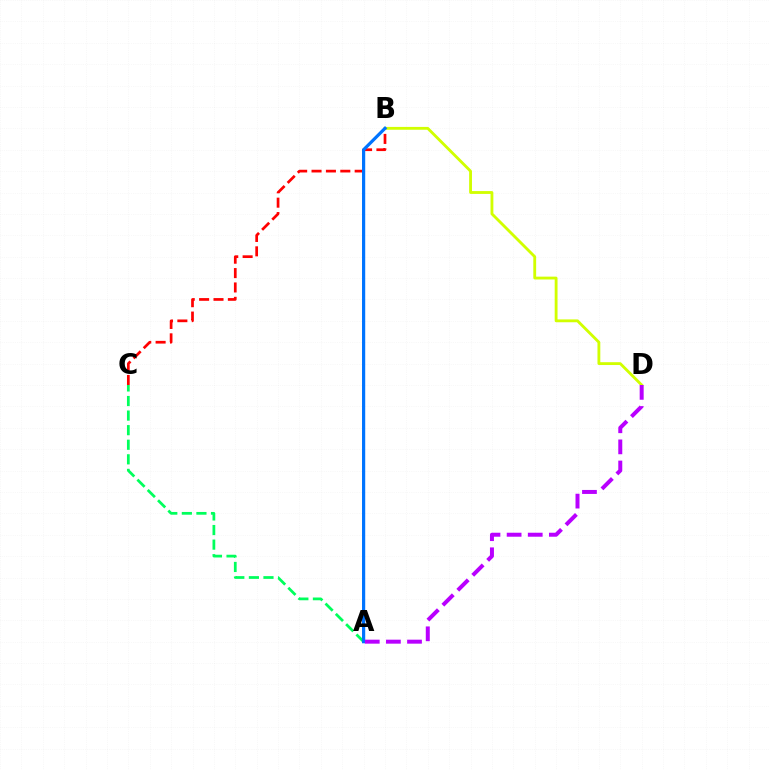{('B', 'C'): [{'color': '#ff0000', 'line_style': 'dashed', 'thickness': 1.95}], ('B', 'D'): [{'color': '#d1ff00', 'line_style': 'solid', 'thickness': 2.04}], ('A', 'C'): [{'color': '#00ff5c', 'line_style': 'dashed', 'thickness': 1.98}], ('A', 'B'): [{'color': '#0074ff', 'line_style': 'solid', 'thickness': 2.31}], ('A', 'D'): [{'color': '#b900ff', 'line_style': 'dashed', 'thickness': 2.87}]}